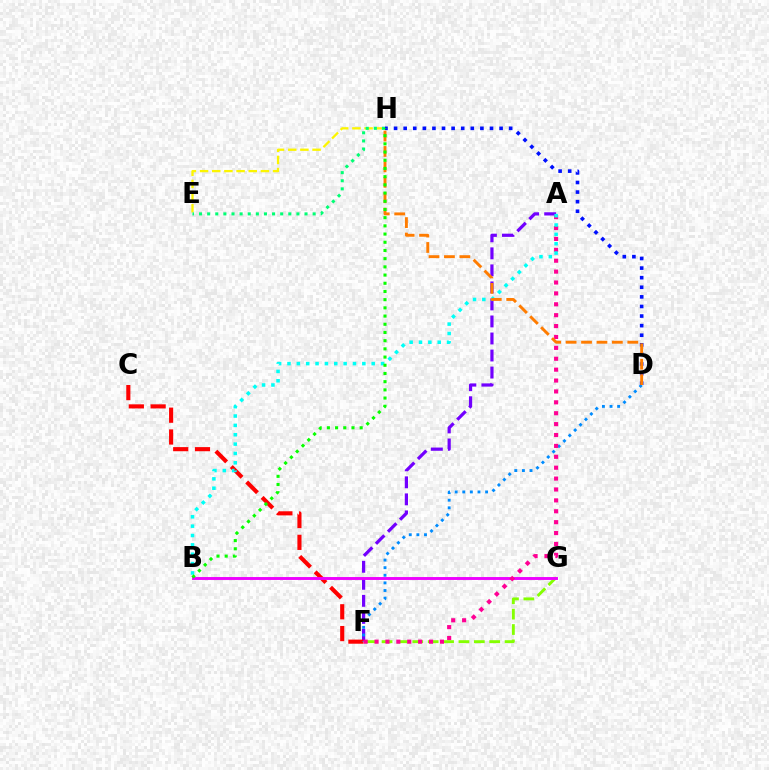{('F', 'G'): [{'color': '#84ff00', 'line_style': 'dashed', 'thickness': 2.09}], ('E', 'H'): [{'color': '#fcf500', 'line_style': 'dashed', 'thickness': 1.65}, {'color': '#00ff74', 'line_style': 'dotted', 'thickness': 2.2}], ('A', 'F'): [{'color': '#7200ff', 'line_style': 'dashed', 'thickness': 2.31}, {'color': '#ff0094', 'line_style': 'dotted', 'thickness': 2.96}], ('C', 'F'): [{'color': '#ff0000', 'line_style': 'dashed', 'thickness': 2.96}], ('D', 'F'): [{'color': '#008cff', 'line_style': 'dotted', 'thickness': 2.07}], ('D', 'H'): [{'color': '#0010ff', 'line_style': 'dotted', 'thickness': 2.61}, {'color': '#ff7c00', 'line_style': 'dashed', 'thickness': 2.1}], ('B', 'G'): [{'color': '#ee00ff', 'line_style': 'solid', 'thickness': 2.09}], ('A', 'B'): [{'color': '#00fff6', 'line_style': 'dotted', 'thickness': 2.54}], ('B', 'H'): [{'color': '#08ff00', 'line_style': 'dotted', 'thickness': 2.23}]}